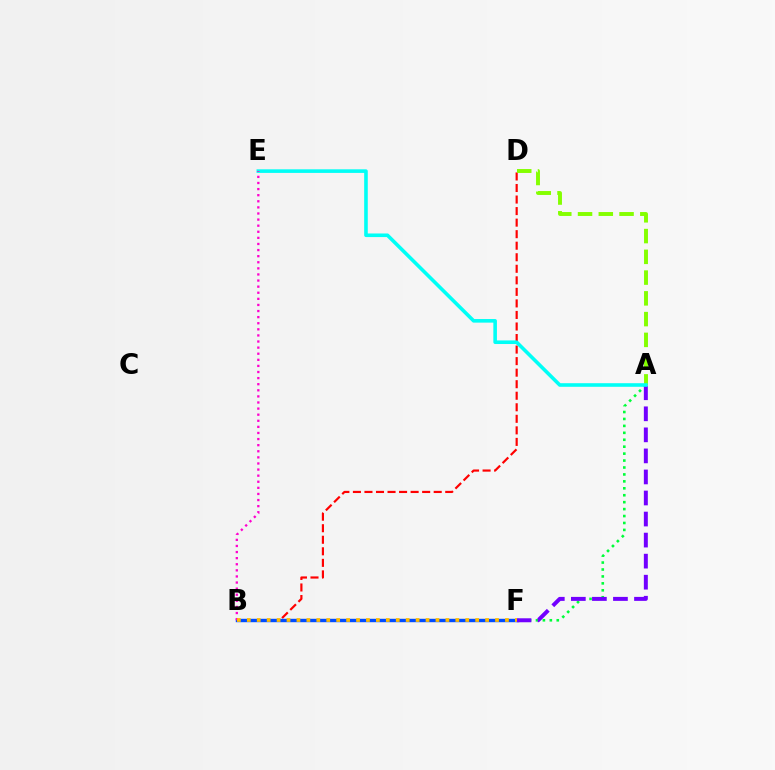{('A', 'F'): [{'color': '#00ff39', 'line_style': 'dotted', 'thickness': 1.88}, {'color': '#7200ff', 'line_style': 'dashed', 'thickness': 2.86}], ('B', 'D'): [{'color': '#ff0000', 'line_style': 'dashed', 'thickness': 1.57}], ('B', 'F'): [{'color': '#004bff', 'line_style': 'solid', 'thickness': 2.46}, {'color': '#ffbd00', 'line_style': 'dotted', 'thickness': 2.7}], ('A', 'D'): [{'color': '#84ff00', 'line_style': 'dashed', 'thickness': 2.82}], ('A', 'E'): [{'color': '#00fff6', 'line_style': 'solid', 'thickness': 2.59}], ('B', 'E'): [{'color': '#ff00cf', 'line_style': 'dotted', 'thickness': 1.66}]}